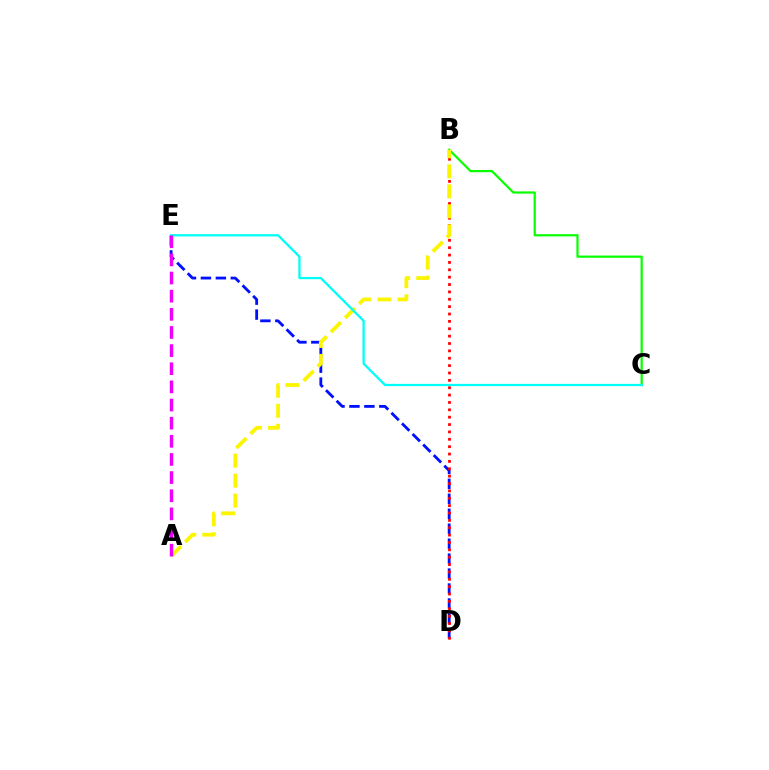{('B', 'C'): [{'color': '#08ff00', 'line_style': 'solid', 'thickness': 1.6}], ('D', 'E'): [{'color': '#0010ff', 'line_style': 'dashed', 'thickness': 2.03}], ('B', 'D'): [{'color': '#ff0000', 'line_style': 'dotted', 'thickness': 2.0}], ('A', 'B'): [{'color': '#fcf500', 'line_style': 'dashed', 'thickness': 2.72}], ('C', 'E'): [{'color': '#00fff6', 'line_style': 'solid', 'thickness': 1.64}], ('A', 'E'): [{'color': '#ee00ff', 'line_style': 'dashed', 'thickness': 2.46}]}